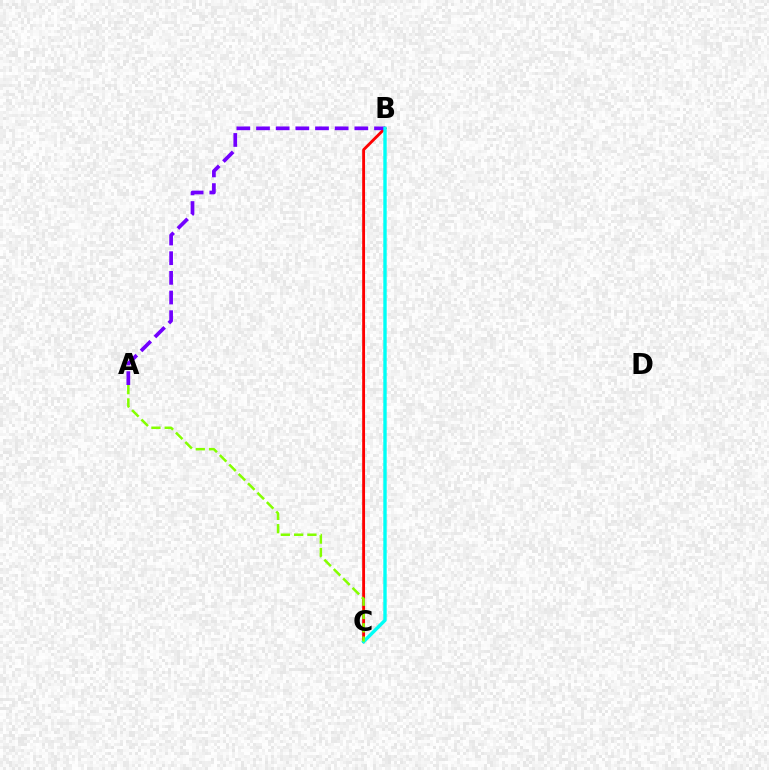{('B', 'C'): [{'color': '#ff0000', 'line_style': 'solid', 'thickness': 2.06}, {'color': '#00fff6', 'line_style': 'solid', 'thickness': 2.44}], ('A', 'B'): [{'color': '#7200ff', 'line_style': 'dashed', 'thickness': 2.67}], ('A', 'C'): [{'color': '#84ff00', 'line_style': 'dashed', 'thickness': 1.81}]}